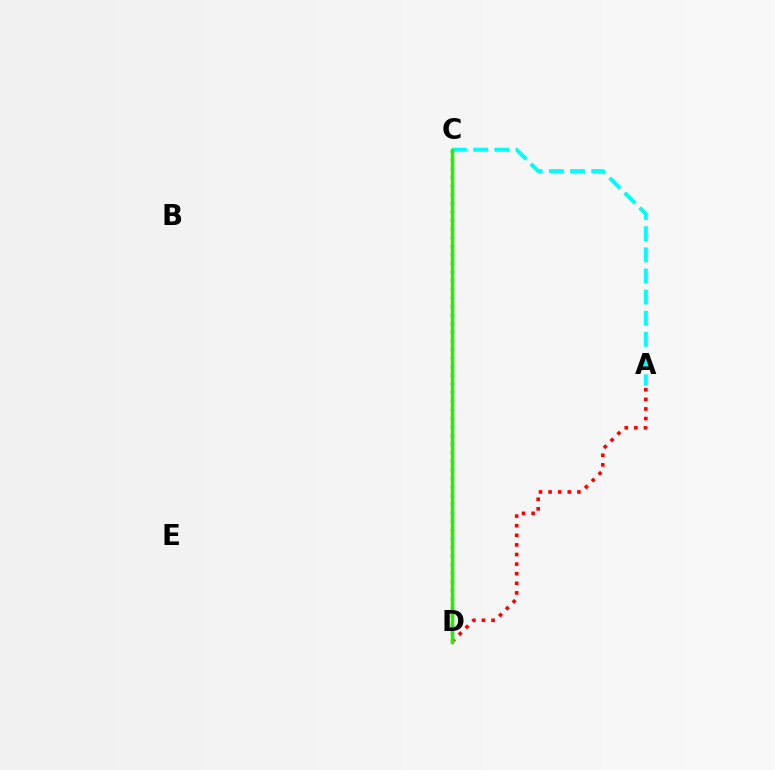{('A', 'C'): [{'color': '#00fff6', 'line_style': 'dashed', 'thickness': 2.87}], ('A', 'D'): [{'color': '#ff0000', 'line_style': 'dotted', 'thickness': 2.61}], ('C', 'D'): [{'color': '#0010ff', 'line_style': 'dotted', 'thickness': 2.34}, {'color': '#ee00ff', 'line_style': 'dotted', 'thickness': 2.33}, {'color': '#fcf500', 'line_style': 'solid', 'thickness': 2.41}, {'color': '#08ff00', 'line_style': 'solid', 'thickness': 2.39}]}